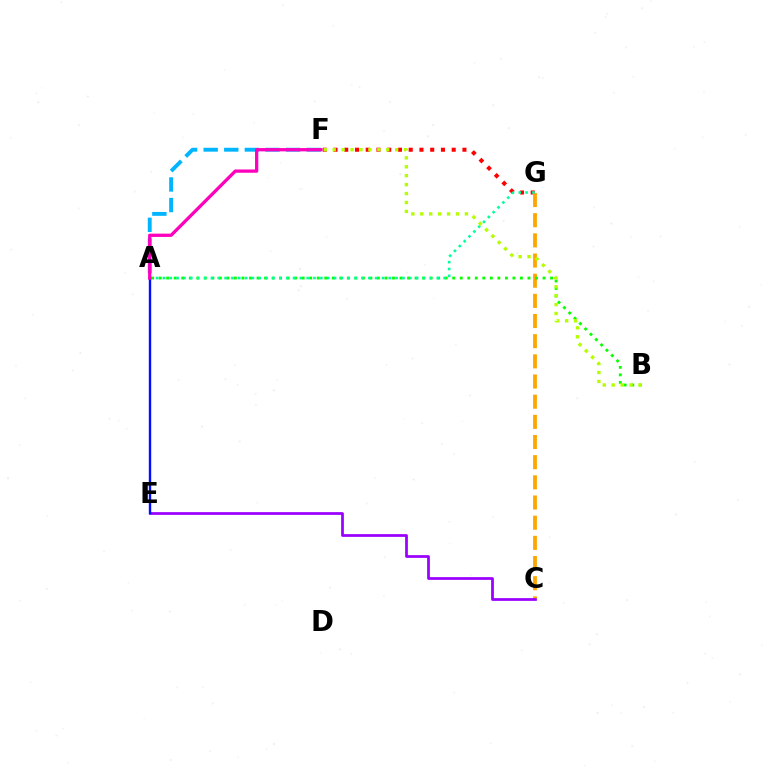{('F', 'G'): [{'color': '#ff0000', 'line_style': 'dotted', 'thickness': 2.92}], ('A', 'F'): [{'color': '#00b5ff', 'line_style': 'dashed', 'thickness': 2.8}, {'color': '#ff00bd', 'line_style': 'solid', 'thickness': 2.36}], ('C', 'G'): [{'color': '#ffa500', 'line_style': 'dashed', 'thickness': 2.74}], ('A', 'B'): [{'color': '#08ff00', 'line_style': 'dotted', 'thickness': 2.04}], ('C', 'E'): [{'color': '#9b00ff', 'line_style': 'solid', 'thickness': 1.98}], ('A', 'G'): [{'color': '#00ff9d', 'line_style': 'dotted', 'thickness': 1.86}], ('B', 'F'): [{'color': '#b3ff00', 'line_style': 'dotted', 'thickness': 2.43}], ('A', 'E'): [{'color': '#0010ff', 'line_style': 'solid', 'thickness': 1.73}]}